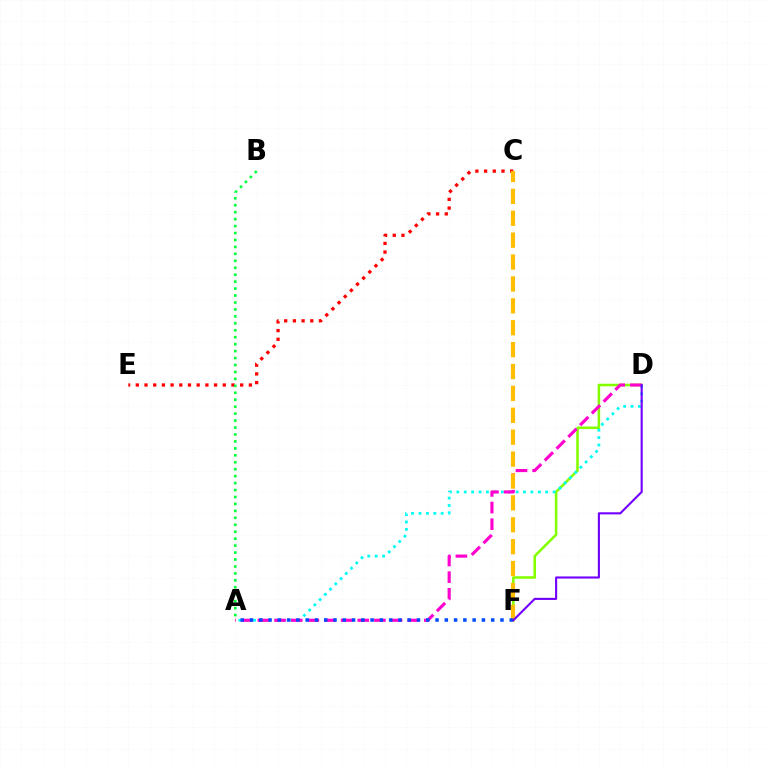{('C', 'E'): [{'color': '#ff0000', 'line_style': 'dotted', 'thickness': 2.36}], ('D', 'F'): [{'color': '#84ff00', 'line_style': 'solid', 'thickness': 1.86}, {'color': '#7200ff', 'line_style': 'solid', 'thickness': 1.52}], ('A', 'D'): [{'color': '#00fff6', 'line_style': 'dotted', 'thickness': 2.01}, {'color': '#ff00cf', 'line_style': 'dashed', 'thickness': 2.26}], ('A', 'B'): [{'color': '#00ff39', 'line_style': 'dotted', 'thickness': 1.89}], ('C', 'F'): [{'color': '#ffbd00', 'line_style': 'dashed', 'thickness': 2.97}], ('A', 'F'): [{'color': '#004bff', 'line_style': 'dotted', 'thickness': 2.52}]}